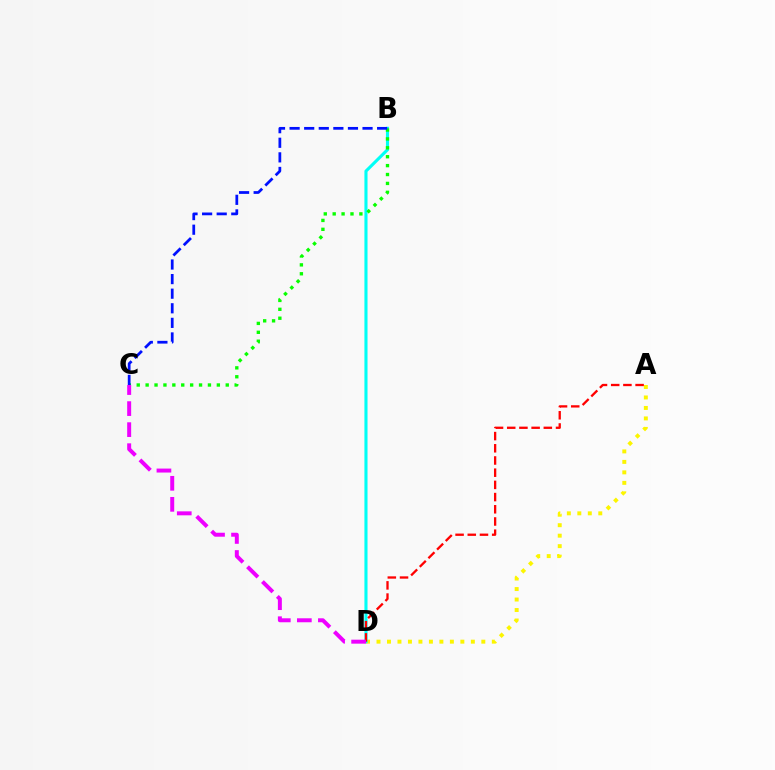{('A', 'D'): [{'color': '#fcf500', 'line_style': 'dotted', 'thickness': 2.85}, {'color': '#ff0000', 'line_style': 'dashed', 'thickness': 1.66}], ('B', 'D'): [{'color': '#00fff6', 'line_style': 'solid', 'thickness': 2.23}], ('B', 'C'): [{'color': '#08ff00', 'line_style': 'dotted', 'thickness': 2.42}, {'color': '#0010ff', 'line_style': 'dashed', 'thickness': 1.98}], ('C', 'D'): [{'color': '#ee00ff', 'line_style': 'dashed', 'thickness': 2.86}]}